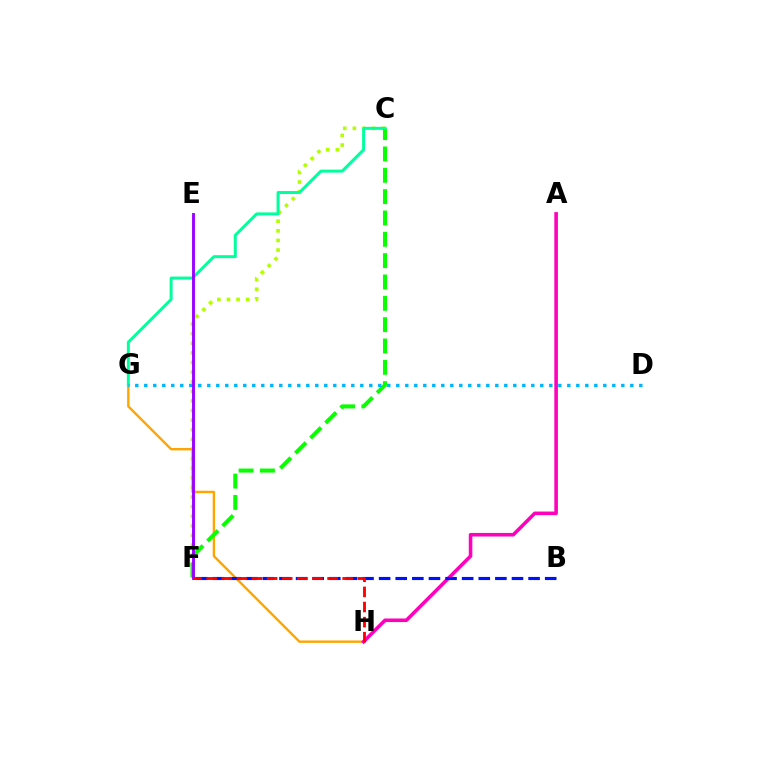{('C', 'F'): [{'color': '#b3ff00', 'line_style': 'dotted', 'thickness': 2.61}, {'color': '#08ff00', 'line_style': 'dashed', 'thickness': 2.9}], ('G', 'H'): [{'color': '#ffa500', 'line_style': 'solid', 'thickness': 1.73}], ('C', 'G'): [{'color': '#00ff9d', 'line_style': 'solid', 'thickness': 2.14}], ('D', 'G'): [{'color': '#00b5ff', 'line_style': 'dotted', 'thickness': 2.45}], ('A', 'H'): [{'color': '#ff00bd', 'line_style': 'solid', 'thickness': 2.57}], ('B', 'F'): [{'color': '#0010ff', 'line_style': 'dashed', 'thickness': 2.26}], ('E', 'F'): [{'color': '#9b00ff', 'line_style': 'solid', 'thickness': 2.08}], ('F', 'H'): [{'color': '#ff0000', 'line_style': 'dashed', 'thickness': 2.05}]}